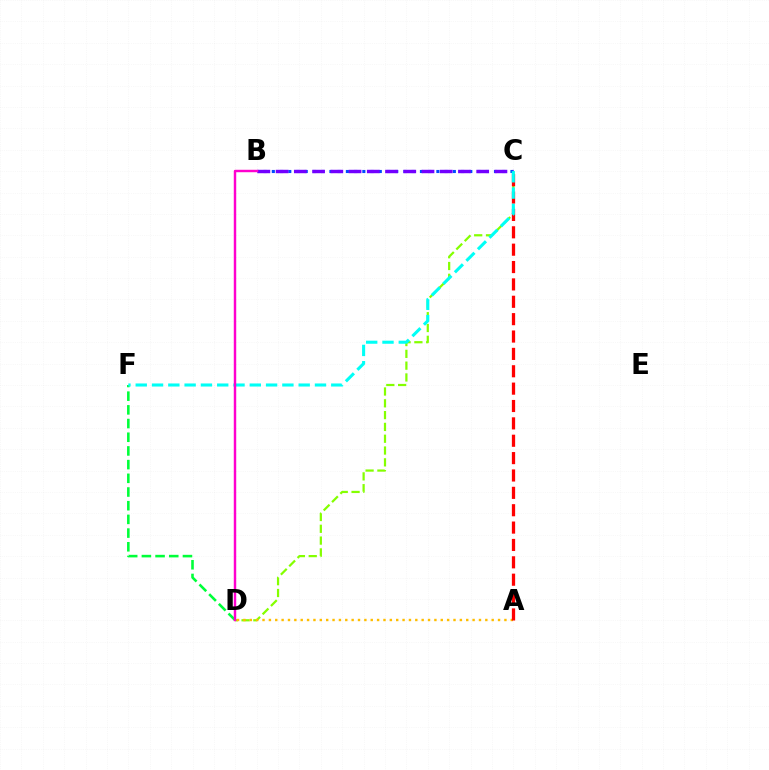{('C', 'D'): [{'color': '#84ff00', 'line_style': 'dashed', 'thickness': 1.6}], ('B', 'C'): [{'color': '#004bff', 'line_style': 'dotted', 'thickness': 2.24}, {'color': '#7200ff', 'line_style': 'dashed', 'thickness': 2.48}], ('A', 'D'): [{'color': '#ffbd00', 'line_style': 'dotted', 'thickness': 1.73}], ('A', 'C'): [{'color': '#ff0000', 'line_style': 'dashed', 'thickness': 2.36}], ('D', 'F'): [{'color': '#00ff39', 'line_style': 'dashed', 'thickness': 1.86}], ('C', 'F'): [{'color': '#00fff6', 'line_style': 'dashed', 'thickness': 2.21}], ('B', 'D'): [{'color': '#ff00cf', 'line_style': 'solid', 'thickness': 1.76}]}